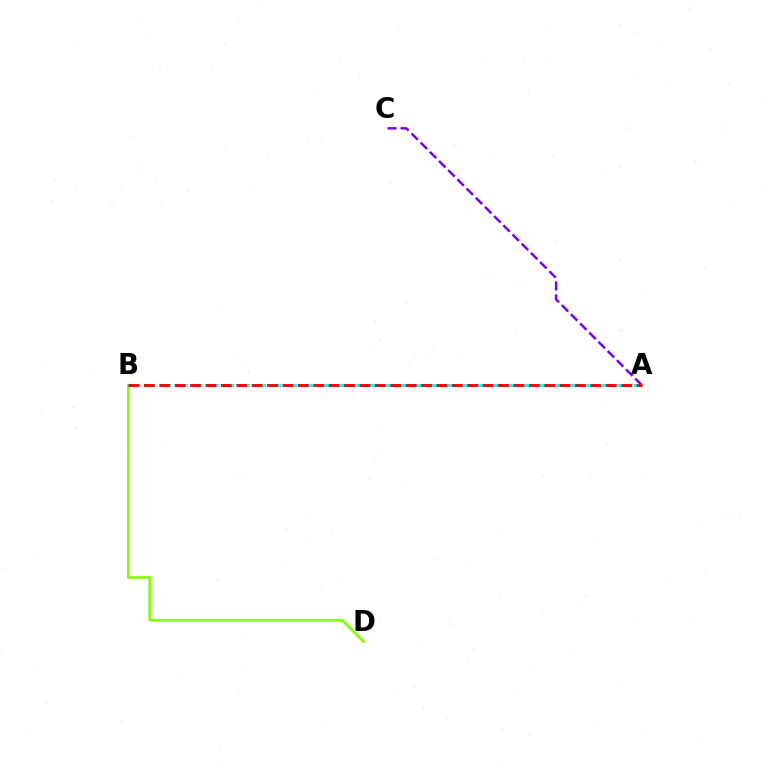{('B', 'D'): [{'color': '#84ff00', 'line_style': 'solid', 'thickness': 1.94}], ('A', 'C'): [{'color': '#7200ff', 'line_style': 'dashed', 'thickness': 1.77}], ('A', 'B'): [{'color': '#00fff6', 'line_style': 'dashed', 'thickness': 2.14}, {'color': '#ff0000', 'line_style': 'dashed', 'thickness': 2.09}]}